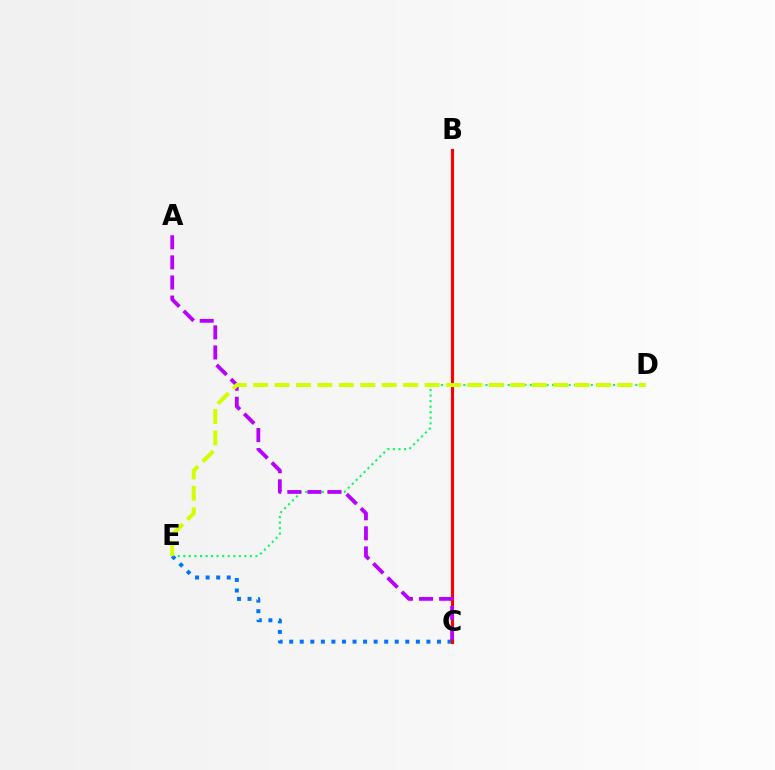{('D', 'E'): [{'color': '#00ff5c', 'line_style': 'dotted', 'thickness': 1.51}, {'color': '#d1ff00', 'line_style': 'dashed', 'thickness': 2.91}], ('C', 'E'): [{'color': '#0074ff', 'line_style': 'dotted', 'thickness': 2.87}], ('B', 'C'): [{'color': '#ff0000', 'line_style': 'solid', 'thickness': 2.24}], ('A', 'C'): [{'color': '#b900ff', 'line_style': 'dashed', 'thickness': 2.73}]}